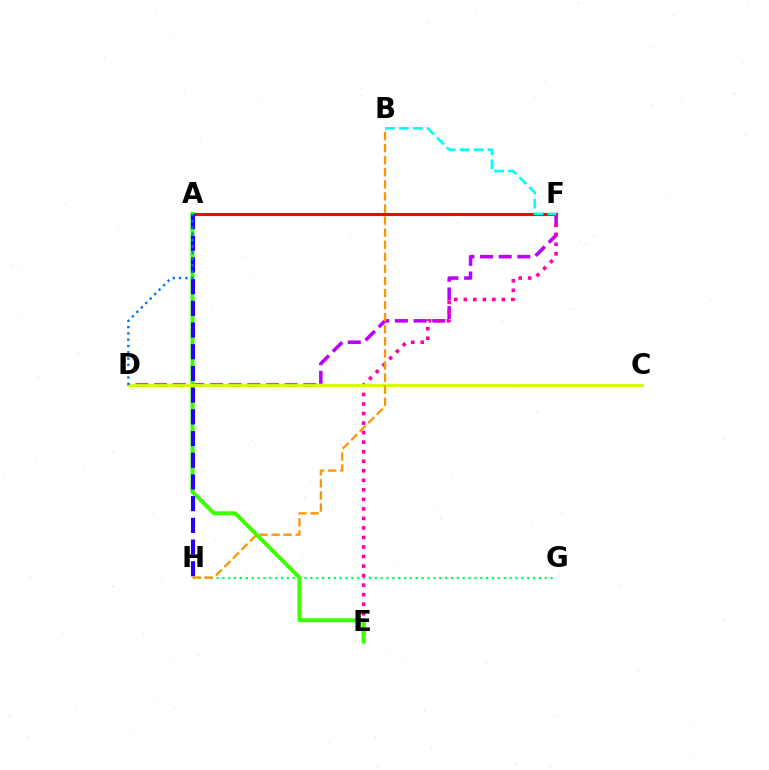{('D', 'F'): [{'color': '#b900ff', 'line_style': 'dashed', 'thickness': 2.54}], ('G', 'H'): [{'color': '#00ff5c', 'line_style': 'dotted', 'thickness': 1.59}], ('A', 'F'): [{'color': '#ff0000', 'line_style': 'solid', 'thickness': 2.24}], ('E', 'F'): [{'color': '#ff00ac', 'line_style': 'dotted', 'thickness': 2.59}], ('A', 'E'): [{'color': '#3dff00', 'line_style': 'solid', 'thickness': 2.88}], ('B', 'F'): [{'color': '#00fff6', 'line_style': 'dashed', 'thickness': 1.89}], ('A', 'H'): [{'color': '#2500ff', 'line_style': 'dashed', 'thickness': 2.95}], ('C', 'D'): [{'color': '#d1ff00', 'line_style': 'solid', 'thickness': 2.06}], ('A', 'D'): [{'color': '#0074ff', 'line_style': 'dotted', 'thickness': 1.71}], ('B', 'H'): [{'color': '#ff9400', 'line_style': 'dashed', 'thickness': 1.64}]}